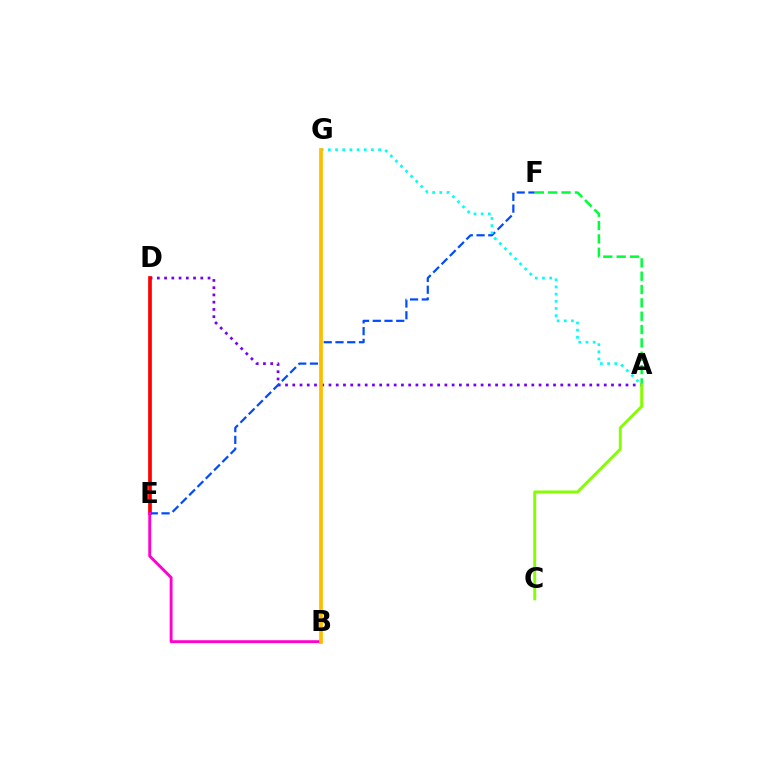{('A', 'D'): [{'color': '#7200ff', 'line_style': 'dotted', 'thickness': 1.97}], ('E', 'F'): [{'color': '#004bff', 'line_style': 'dashed', 'thickness': 1.59}], ('A', 'F'): [{'color': '#00ff39', 'line_style': 'dashed', 'thickness': 1.81}], ('D', 'E'): [{'color': '#ff0000', 'line_style': 'solid', 'thickness': 2.65}], ('B', 'E'): [{'color': '#ff00cf', 'line_style': 'solid', 'thickness': 2.08}], ('A', 'C'): [{'color': '#84ff00', 'line_style': 'solid', 'thickness': 2.1}], ('A', 'G'): [{'color': '#00fff6', 'line_style': 'dotted', 'thickness': 1.95}], ('B', 'G'): [{'color': '#ffbd00', 'line_style': 'solid', 'thickness': 2.68}]}